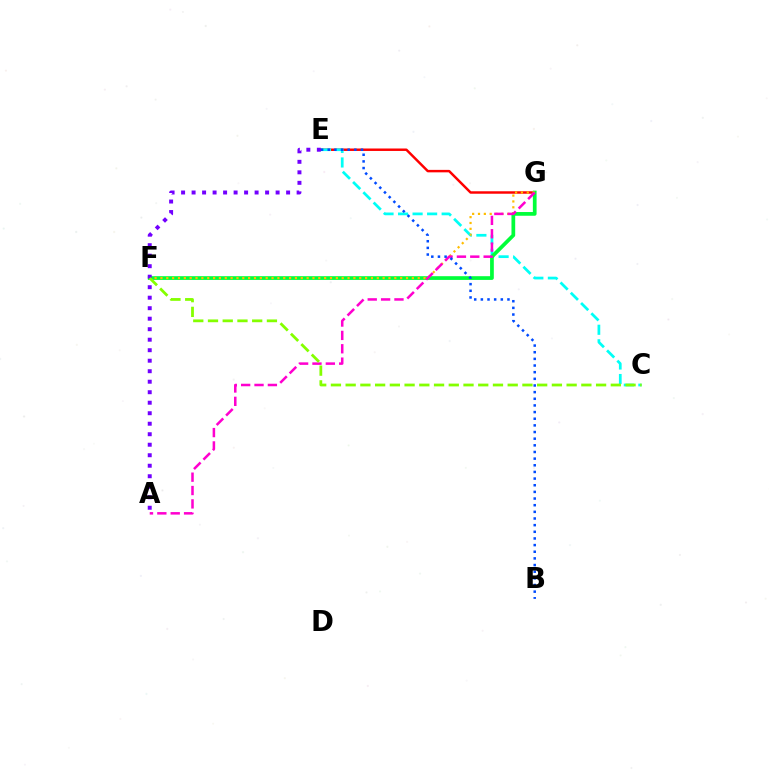{('E', 'G'): [{'color': '#ff0000', 'line_style': 'solid', 'thickness': 1.77}], ('C', 'E'): [{'color': '#00fff6', 'line_style': 'dashed', 'thickness': 1.97}], ('F', 'G'): [{'color': '#00ff39', 'line_style': 'solid', 'thickness': 2.68}, {'color': '#ffbd00', 'line_style': 'dotted', 'thickness': 1.59}], ('A', 'G'): [{'color': '#ff00cf', 'line_style': 'dashed', 'thickness': 1.82}], ('B', 'E'): [{'color': '#004bff', 'line_style': 'dotted', 'thickness': 1.81}], ('A', 'E'): [{'color': '#7200ff', 'line_style': 'dotted', 'thickness': 2.85}], ('C', 'F'): [{'color': '#84ff00', 'line_style': 'dashed', 'thickness': 2.0}]}